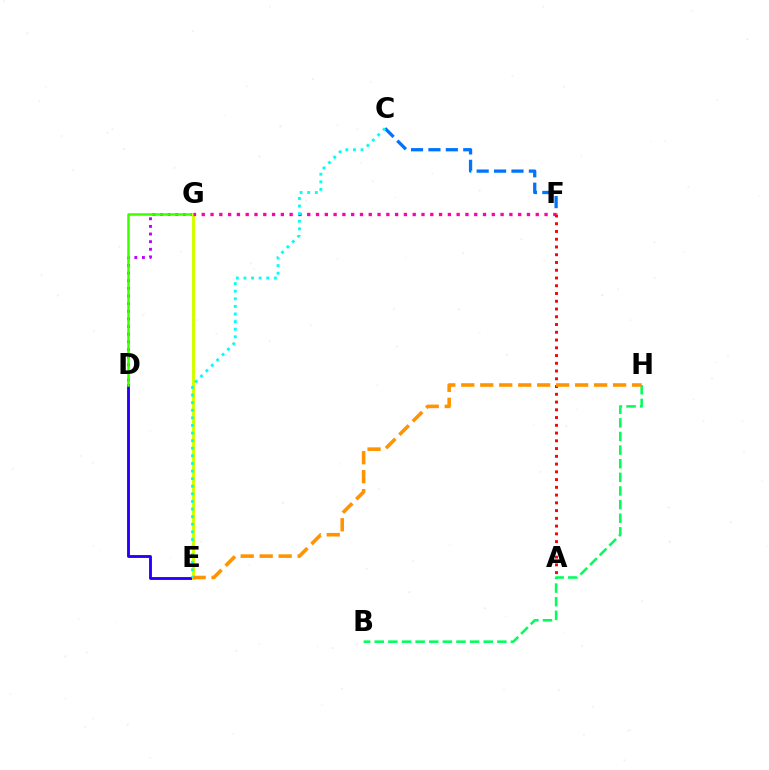{('D', 'G'): [{'color': '#b900ff', 'line_style': 'dotted', 'thickness': 2.07}, {'color': '#3dff00', 'line_style': 'solid', 'thickness': 1.82}], ('D', 'E'): [{'color': '#2500ff', 'line_style': 'solid', 'thickness': 2.07}], ('E', 'G'): [{'color': '#d1ff00', 'line_style': 'solid', 'thickness': 2.17}], ('F', 'G'): [{'color': '#ff00ac', 'line_style': 'dotted', 'thickness': 2.39}], ('B', 'H'): [{'color': '#00ff5c', 'line_style': 'dashed', 'thickness': 1.85}], ('A', 'F'): [{'color': '#ff0000', 'line_style': 'dotted', 'thickness': 2.11}], ('C', 'F'): [{'color': '#0074ff', 'line_style': 'dashed', 'thickness': 2.36}], ('E', 'H'): [{'color': '#ff9400', 'line_style': 'dashed', 'thickness': 2.58}], ('C', 'E'): [{'color': '#00fff6', 'line_style': 'dotted', 'thickness': 2.06}]}